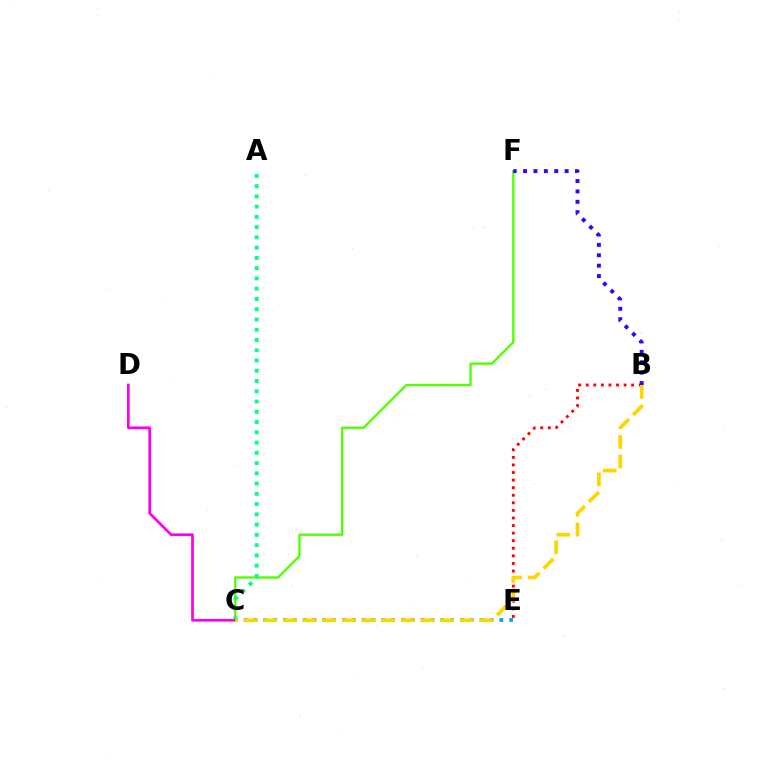{('C', 'F'): [{'color': '#4fff00', 'line_style': 'solid', 'thickness': 1.67}], ('A', 'C'): [{'color': '#00ff86', 'line_style': 'dotted', 'thickness': 2.79}], ('C', 'D'): [{'color': '#ff00ed', 'line_style': 'solid', 'thickness': 1.94}], ('C', 'E'): [{'color': '#009eff', 'line_style': 'dotted', 'thickness': 2.67}], ('B', 'E'): [{'color': '#ff0000', 'line_style': 'dotted', 'thickness': 2.06}], ('B', 'F'): [{'color': '#3700ff', 'line_style': 'dotted', 'thickness': 2.82}], ('B', 'C'): [{'color': '#ffd500', 'line_style': 'dashed', 'thickness': 2.67}]}